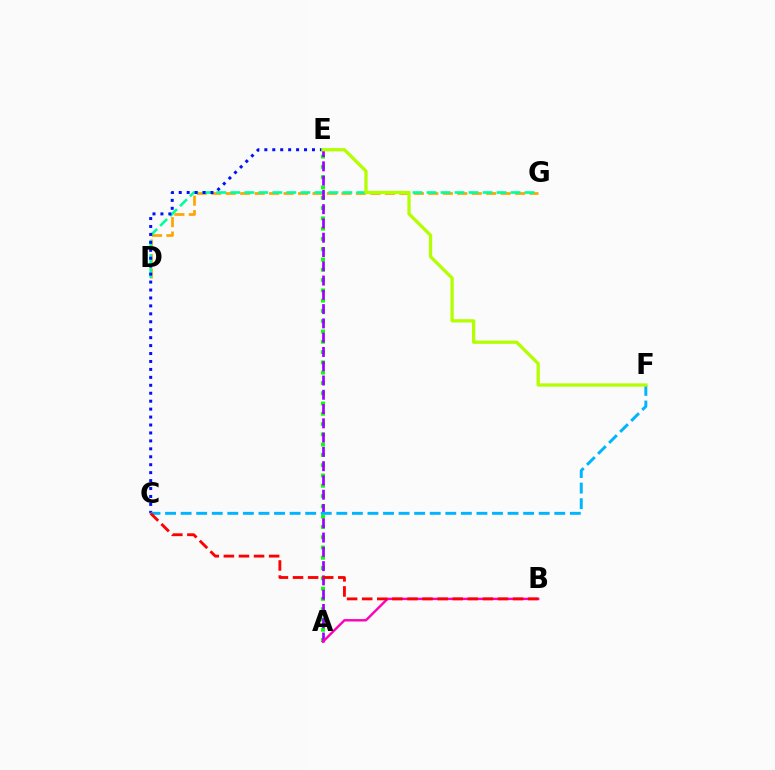{('D', 'G'): [{'color': '#ffa500', 'line_style': 'dashed', 'thickness': 1.97}, {'color': '#00ff9d', 'line_style': 'dashed', 'thickness': 1.9}], ('A', 'E'): [{'color': '#08ff00', 'line_style': 'dotted', 'thickness': 2.79}, {'color': '#9b00ff', 'line_style': 'dashed', 'thickness': 1.94}], ('C', 'E'): [{'color': '#0010ff', 'line_style': 'dotted', 'thickness': 2.16}], ('C', 'F'): [{'color': '#00b5ff', 'line_style': 'dashed', 'thickness': 2.12}], ('A', 'B'): [{'color': '#ff00bd', 'line_style': 'solid', 'thickness': 1.73}], ('B', 'C'): [{'color': '#ff0000', 'line_style': 'dashed', 'thickness': 2.05}], ('E', 'F'): [{'color': '#b3ff00', 'line_style': 'solid', 'thickness': 2.35}]}